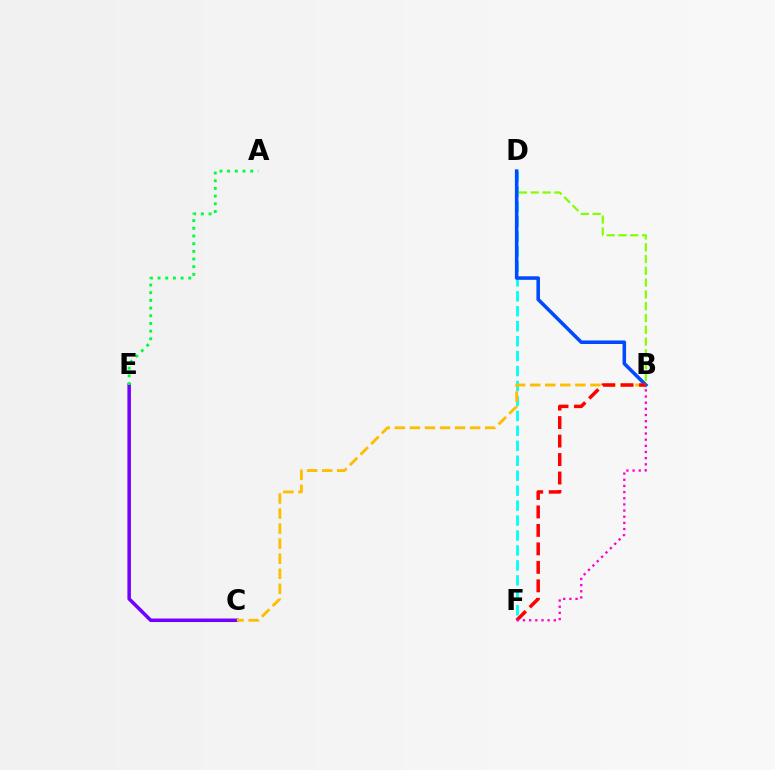{('C', 'E'): [{'color': '#7200ff', 'line_style': 'solid', 'thickness': 2.54}], ('B', 'D'): [{'color': '#84ff00', 'line_style': 'dashed', 'thickness': 1.6}, {'color': '#004bff', 'line_style': 'solid', 'thickness': 2.55}], ('A', 'E'): [{'color': '#00ff39', 'line_style': 'dotted', 'thickness': 2.09}], ('D', 'F'): [{'color': '#00fff6', 'line_style': 'dashed', 'thickness': 2.03}], ('B', 'C'): [{'color': '#ffbd00', 'line_style': 'dashed', 'thickness': 2.04}], ('B', 'F'): [{'color': '#ff0000', 'line_style': 'dashed', 'thickness': 2.51}, {'color': '#ff00cf', 'line_style': 'dotted', 'thickness': 1.67}]}